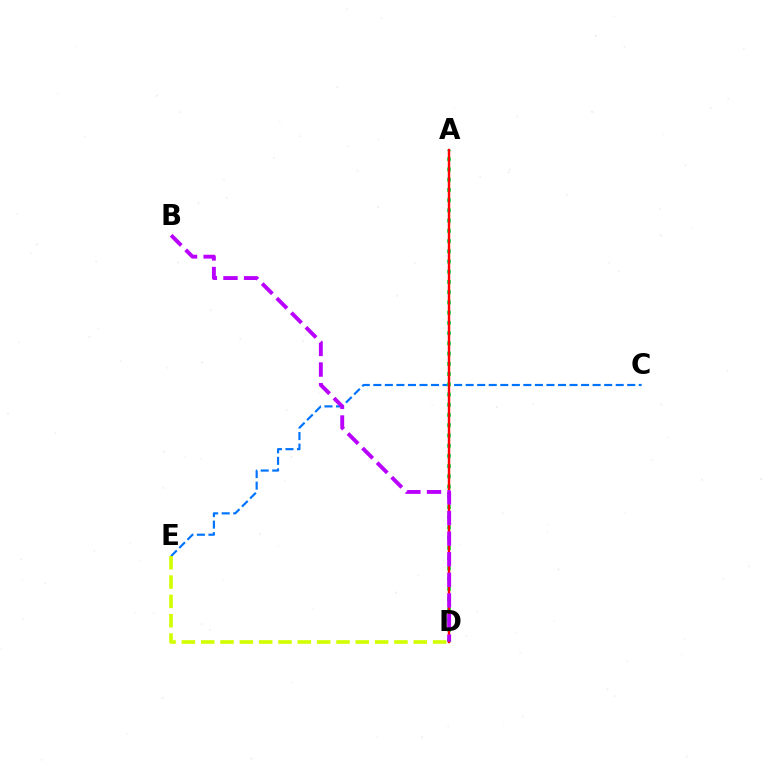{('C', 'E'): [{'color': '#0074ff', 'line_style': 'dashed', 'thickness': 1.57}], ('A', 'D'): [{'color': '#00ff5c', 'line_style': 'dotted', 'thickness': 2.78}, {'color': '#ff0000', 'line_style': 'solid', 'thickness': 1.74}], ('D', 'E'): [{'color': '#d1ff00', 'line_style': 'dashed', 'thickness': 2.63}], ('B', 'D'): [{'color': '#b900ff', 'line_style': 'dashed', 'thickness': 2.8}]}